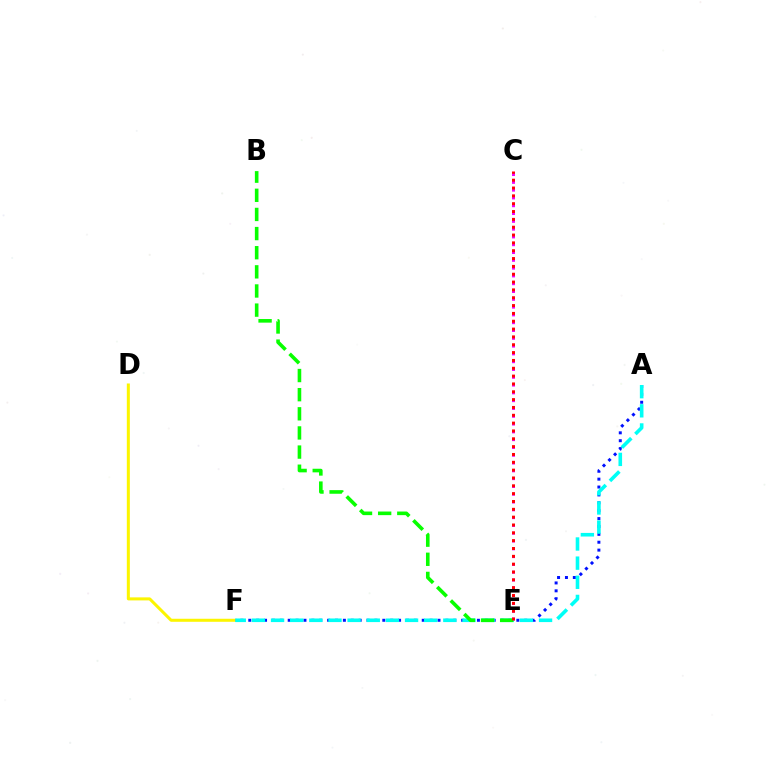{('D', 'F'): [{'color': '#fcf500', 'line_style': 'solid', 'thickness': 2.18}], ('C', 'E'): [{'color': '#ee00ff', 'line_style': 'dotted', 'thickness': 2.12}, {'color': '#ff0000', 'line_style': 'dotted', 'thickness': 2.13}], ('A', 'F'): [{'color': '#0010ff', 'line_style': 'dotted', 'thickness': 2.14}, {'color': '#00fff6', 'line_style': 'dashed', 'thickness': 2.6}], ('B', 'E'): [{'color': '#08ff00', 'line_style': 'dashed', 'thickness': 2.6}]}